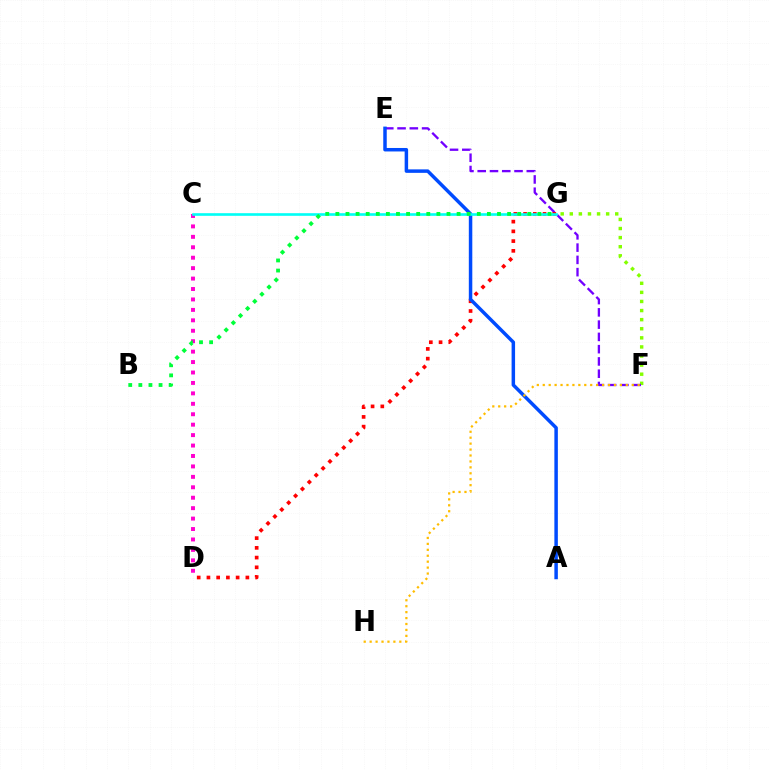{('F', 'G'): [{'color': '#84ff00', 'line_style': 'dotted', 'thickness': 2.47}], ('E', 'F'): [{'color': '#7200ff', 'line_style': 'dashed', 'thickness': 1.67}], ('C', 'D'): [{'color': '#ff00cf', 'line_style': 'dotted', 'thickness': 2.84}], ('D', 'G'): [{'color': '#ff0000', 'line_style': 'dotted', 'thickness': 2.65}], ('A', 'E'): [{'color': '#004bff', 'line_style': 'solid', 'thickness': 2.51}], ('C', 'G'): [{'color': '#00fff6', 'line_style': 'solid', 'thickness': 1.9}], ('B', 'G'): [{'color': '#00ff39', 'line_style': 'dotted', 'thickness': 2.74}], ('F', 'H'): [{'color': '#ffbd00', 'line_style': 'dotted', 'thickness': 1.61}]}